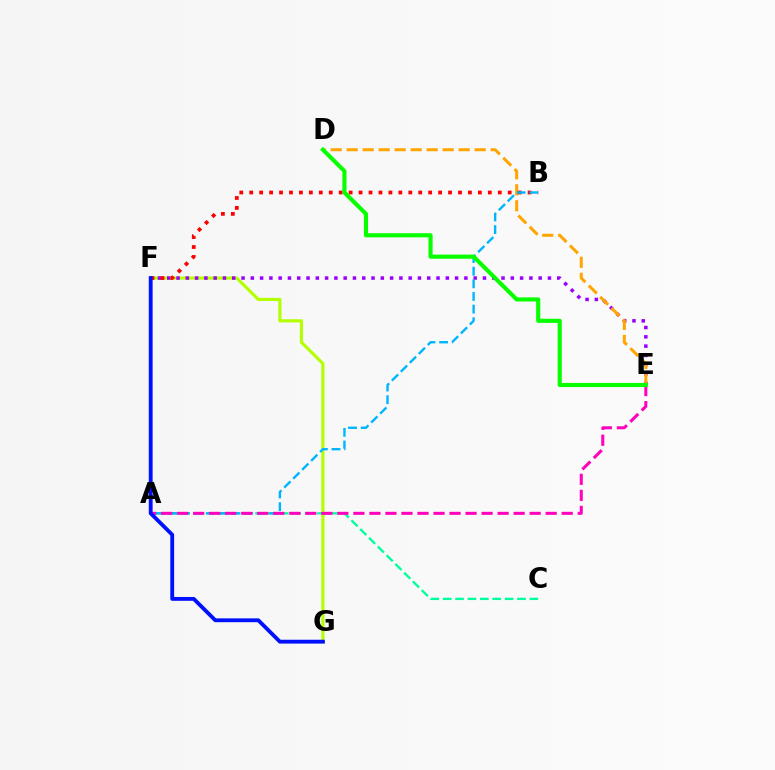{('F', 'G'): [{'color': '#b3ff00', 'line_style': 'solid', 'thickness': 2.26}, {'color': '#0010ff', 'line_style': 'solid', 'thickness': 2.77}], ('E', 'F'): [{'color': '#9b00ff', 'line_style': 'dotted', 'thickness': 2.52}], ('D', 'E'): [{'color': '#ffa500', 'line_style': 'dashed', 'thickness': 2.17}, {'color': '#08ff00', 'line_style': 'solid', 'thickness': 2.97}], ('A', 'C'): [{'color': '#00ff9d', 'line_style': 'dashed', 'thickness': 1.68}], ('B', 'F'): [{'color': '#ff0000', 'line_style': 'dotted', 'thickness': 2.7}], ('A', 'B'): [{'color': '#00b5ff', 'line_style': 'dashed', 'thickness': 1.72}], ('A', 'E'): [{'color': '#ff00bd', 'line_style': 'dashed', 'thickness': 2.18}]}